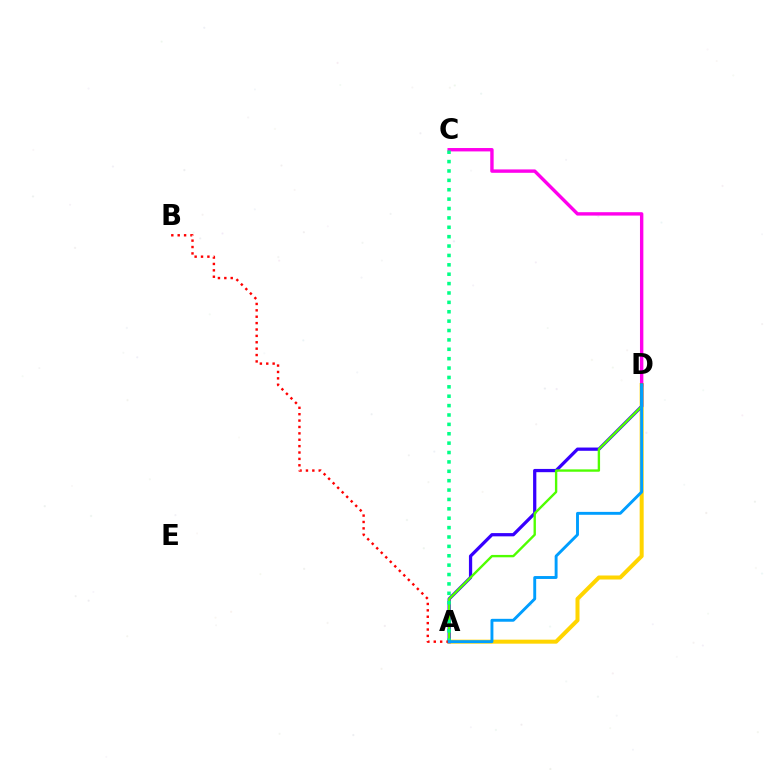{('C', 'D'): [{'color': '#ff00ed', 'line_style': 'solid', 'thickness': 2.44}], ('A', 'D'): [{'color': '#ffd500', 'line_style': 'solid', 'thickness': 2.89}, {'color': '#3700ff', 'line_style': 'solid', 'thickness': 2.34}, {'color': '#4fff00', 'line_style': 'solid', 'thickness': 1.71}, {'color': '#009eff', 'line_style': 'solid', 'thickness': 2.09}], ('A', 'C'): [{'color': '#00ff86', 'line_style': 'dotted', 'thickness': 2.55}], ('A', 'B'): [{'color': '#ff0000', 'line_style': 'dotted', 'thickness': 1.74}]}